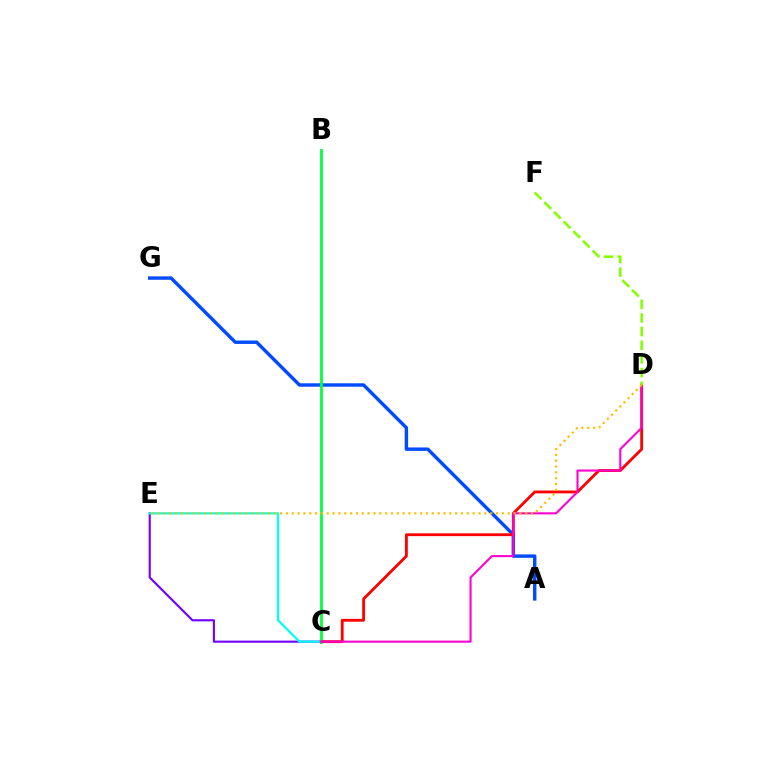{('C', 'E'): [{'color': '#7200ff', 'line_style': 'solid', 'thickness': 1.53}, {'color': '#00fff6', 'line_style': 'solid', 'thickness': 1.6}], ('A', 'G'): [{'color': '#004bff', 'line_style': 'solid', 'thickness': 2.46}], ('B', 'C'): [{'color': '#00ff39', 'line_style': 'solid', 'thickness': 1.99}], ('C', 'D'): [{'color': '#ff0000', 'line_style': 'solid', 'thickness': 2.03}, {'color': '#ff00cf', 'line_style': 'solid', 'thickness': 1.5}], ('D', 'F'): [{'color': '#84ff00', 'line_style': 'dashed', 'thickness': 1.85}], ('D', 'E'): [{'color': '#ffbd00', 'line_style': 'dotted', 'thickness': 1.59}]}